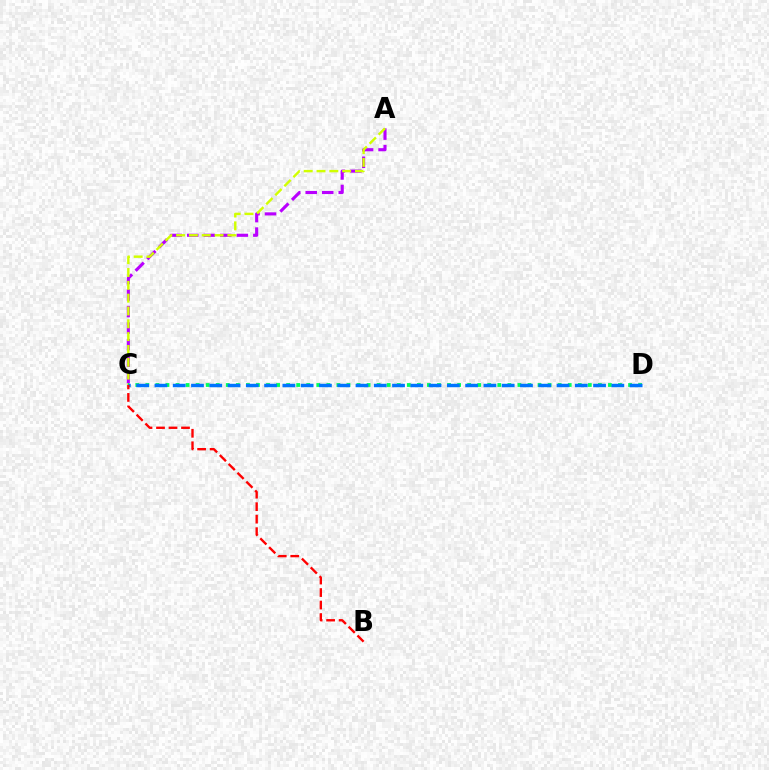{('A', 'C'): [{'color': '#b900ff', 'line_style': 'dashed', 'thickness': 2.24}, {'color': '#d1ff00', 'line_style': 'dashed', 'thickness': 1.74}], ('C', 'D'): [{'color': '#00ff5c', 'line_style': 'dotted', 'thickness': 2.73}, {'color': '#0074ff', 'line_style': 'dashed', 'thickness': 2.48}], ('B', 'C'): [{'color': '#ff0000', 'line_style': 'dashed', 'thickness': 1.7}]}